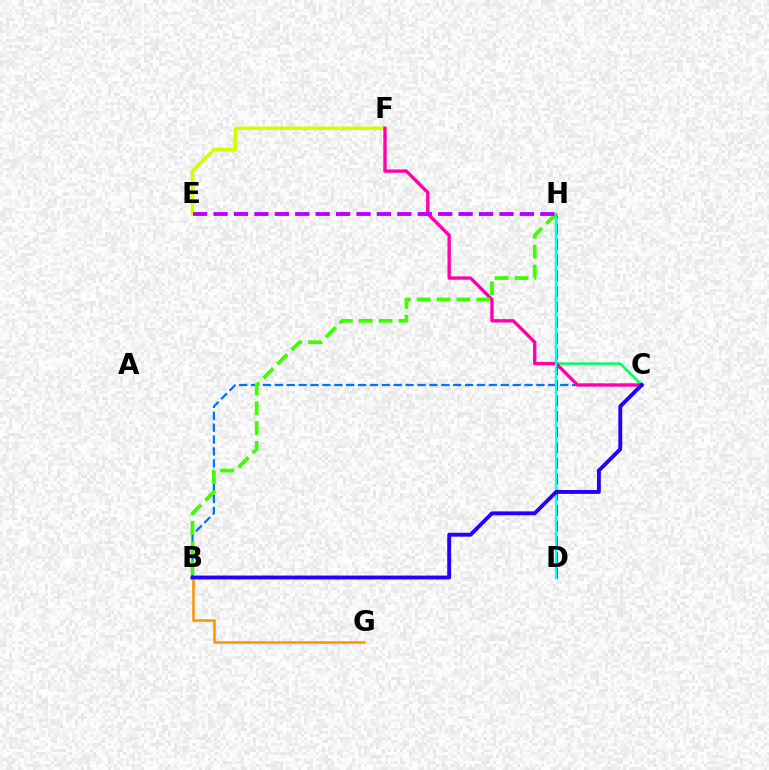{('B', 'G'): [{'color': '#ff9400', 'line_style': 'solid', 'thickness': 1.81}], ('E', 'F'): [{'color': '#d1ff00', 'line_style': 'solid', 'thickness': 2.58}], ('D', 'H'): [{'color': '#ff0000', 'line_style': 'dashed', 'thickness': 2.13}, {'color': '#00fff6', 'line_style': 'solid', 'thickness': 1.63}], ('C', 'H'): [{'color': '#00ff5c', 'line_style': 'solid', 'thickness': 1.79}], ('B', 'C'): [{'color': '#0074ff', 'line_style': 'dashed', 'thickness': 1.62}, {'color': '#2500ff', 'line_style': 'solid', 'thickness': 2.8}], ('C', 'F'): [{'color': '#ff00ac', 'line_style': 'solid', 'thickness': 2.41}], ('B', 'H'): [{'color': '#3dff00', 'line_style': 'dashed', 'thickness': 2.7}], ('E', 'H'): [{'color': '#b900ff', 'line_style': 'dashed', 'thickness': 2.77}]}